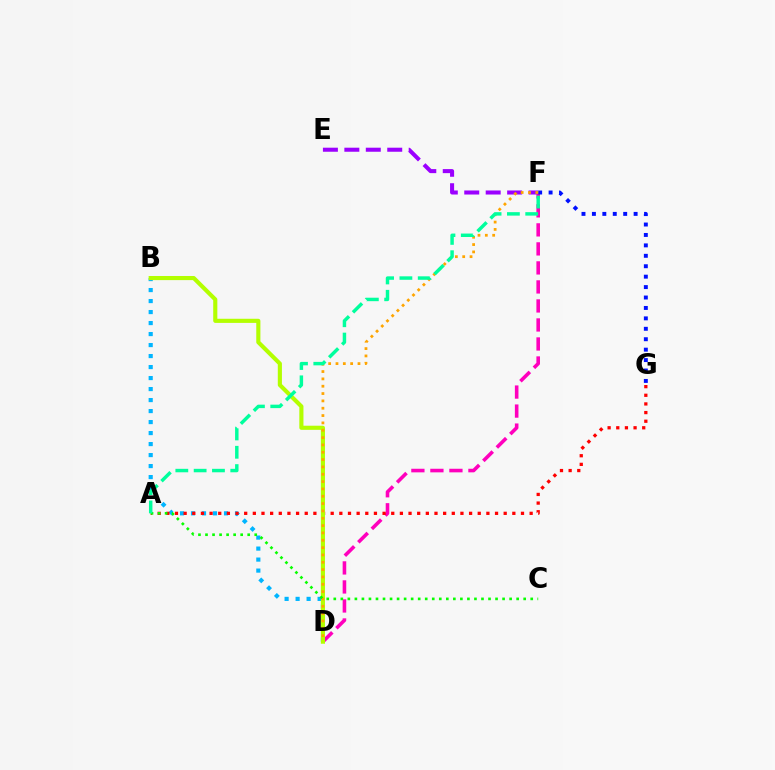{('B', 'D'): [{'color': '#00b5ff', 'line_style': 'dotted', 'thickness': 2.99}, {'color': '#b3ff00', 'line_style': 'solid', 'thickness': 2.97}], ('D', 'F'): [{'color': '#ff00bd', 'line_style': 'dashed', 'thickness': 2.58}, {'color': '#ffa500', 'line_style': 'dotted', 'thickness': 1.99}], ('A', 'G'): [{'color': '#ff0000', 'line_style': 'dotted', 'thickness': 2.35}], ('E', 'F'): [{'color': '#9b00ff', 'line_style': 'dashed', 'thickness': 2.91}], ('F', 'G'): [{'color': '#0010ff', 'line_style': 'dotted', 'thickness': 2.83}], ('A', 'C'): [{'color': '#08ff00', 'line_style': 'dotted', 'thickness': 1.91}], ('A', 'F'): [{'color': '#00ff9d', 'line_style': 'dashed', 'thickness': 2.49}]}